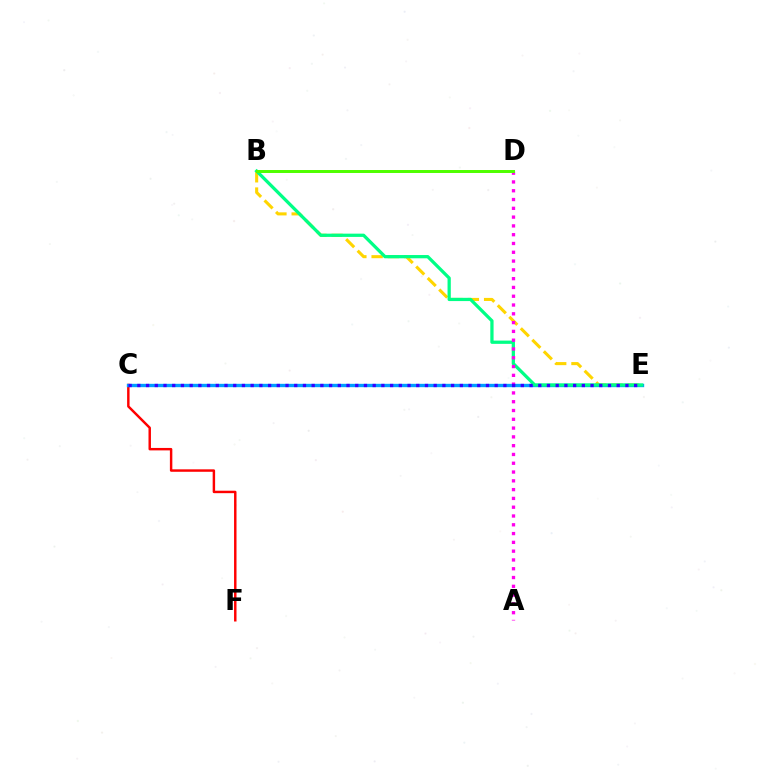{('B', 'E'): [{'color': '#ffd500', 'line_style': 'dashed', 'thickness': 2.21}, {'color': '#00ff86', 'line_style': 'solid', 'thickness': 2.35}], ('C', 'F'): [{'color': '#ff0000', 'line_style': 'solid', 'thickness': 1.76}], ('C', 'E'): [{'color': '#009eff', 'line_style': 'solid', 'thickness': 2.42}, {'color': '#3700ff', 'line_style': 'dotted', 'thickness': 2.37}], ('A', 'D'): [{'color': '#ff00ed', 'line_style': 'dotted', 'thickness': 2.39}], ('B', 'D'): [{'color': '#4fff00', 'line_style': 'solid', 'thickness': 2.14}]}